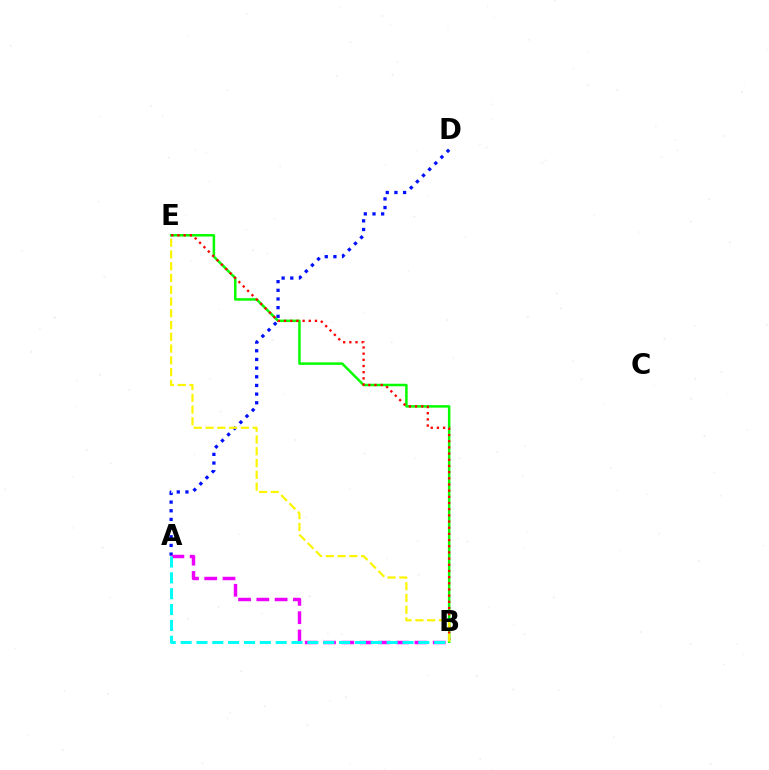{('B', 'E'): [{'color': '#08ff00', 'line_style': 'solid', 'thickness': 1.81}, {'color': '#ff0000', 'line_style': 'dotted', 'thickness': 1.68}, {'color': '#fcf500', 'line_style': 'dashed', 'thickness': 1.6}], ('A', 'D'): [{'color': '#0010ff', 'line_style': 'dotted', 'thickness': 2.35}], ('A', 'B'): [{'color': '#ee00ff', 'line_style': 'dashed', 'thickness': 2.48}, {'color': '#00fff6', 'line_style': 'dashed', 'thickness': 2.15}]}